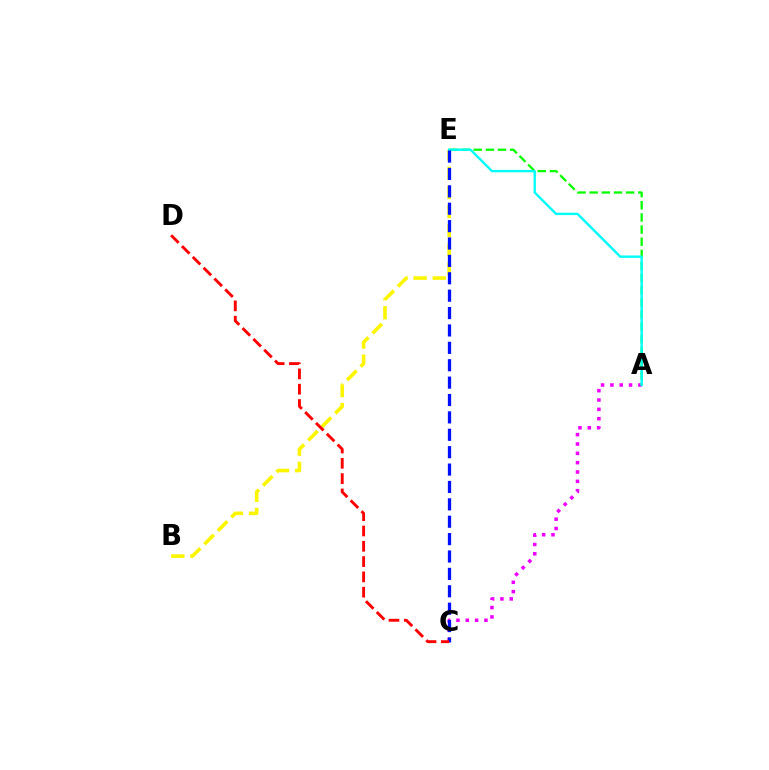{('A', 'C'): [{'color': '#ee00ff', 'line_style': 'dotted', 'thickness': 2.54}], ('B', 'E'): [{'color': '#fcf500', 'line_style': 'dashed', 'thickness': 2.59}], ('A', 'E'): [{'color': '#08ff00', 'line_style': 'dashed', 'thickness': 1.65}, {'color': '#00fff6', 'line_style': 'solid', 'thickness': 1.72}], ('C', 'E'): [{'color': '#0010ff', 'line_style': 'dashed', 'thickness': 2.36}], ('C', 'D'): [{'color': '#ff0000', 'line_style': 'dashed', 'thickness': 2.08}]}